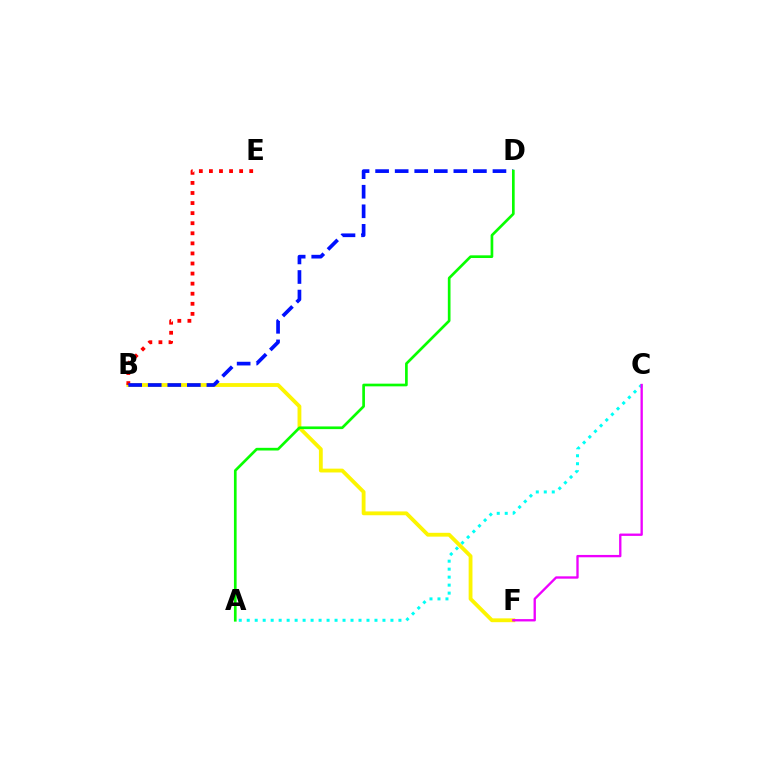{('A', 'C'): [{'color': '#00fff6', 'line_style': 'dotted', 'thickness': 2.17}], ('B', 'F'): [{'color': '#fcf500', 'line_style': 'solid', 'thickness': 2.75}], ('C', 'F'): [{'color': '#ee00ff', 'line_style': 'solid', 'thickness': 1.68}], ('B', 'E'): [{'color': '#ff0000', 'line_style': 'dotted', 'thickness': 2.74}], ('B', 'D'): [{'color': '#0010ff', 'line_style': 'dashed', 'thickness': 2.66}], ('A', 'D'): [{'color': '#08ff00', 'line_style': 'solid', 'thickness': 1.93}]}